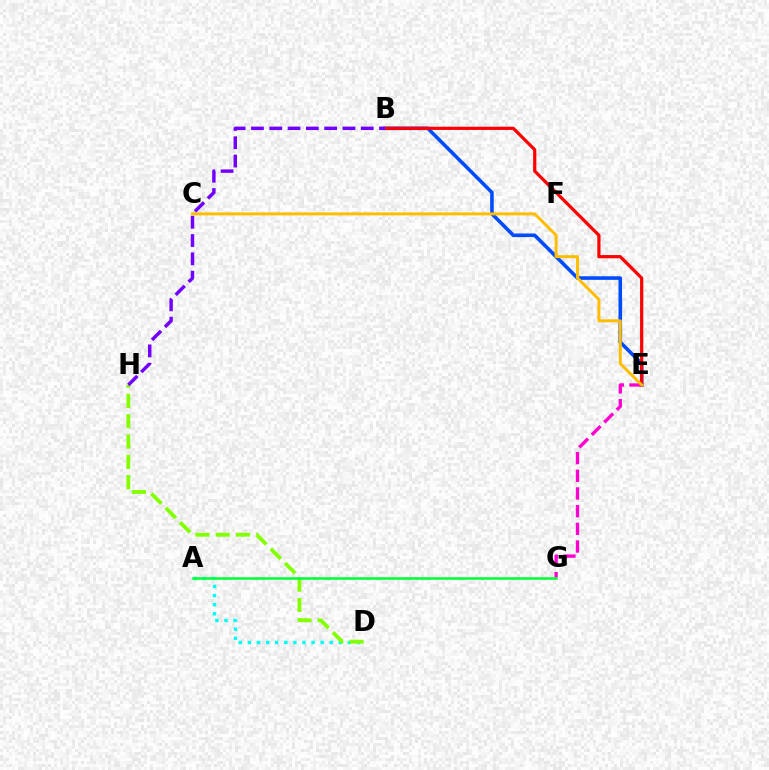{('B', 'E'): [{'color': '#004bff', 'line_style': 'solid', 'thickness': 2.58}, {'color': '#ff0000', 'line_style': 'solid', 'thickness': 2.3}], ('E', 'G'): [{'color': '#ff00cf', 'line_style': 'dashed', 'thickness': 2.4}], ('A', 'D'): [{'color': '#00fff6', 'line_style': 'dotted', 'thickness': 2.47}], ('C', 'E'): [{'color': '#ffbd00', 'line_style': 'solid', 'thickness': 2.12}], ('D', 'H'): [{'color': '#84ff00', 'line_style': 'dashed', 'thickness': 2.76}], ('A', 'G'): [{'color': '#00ff39', 'line_style': 'solid', 'thickness': 1.84}], ('B', 'H'): [{'color': '#7200ff', 'line_style': 'dashed', 'thickness': 2.49}]}